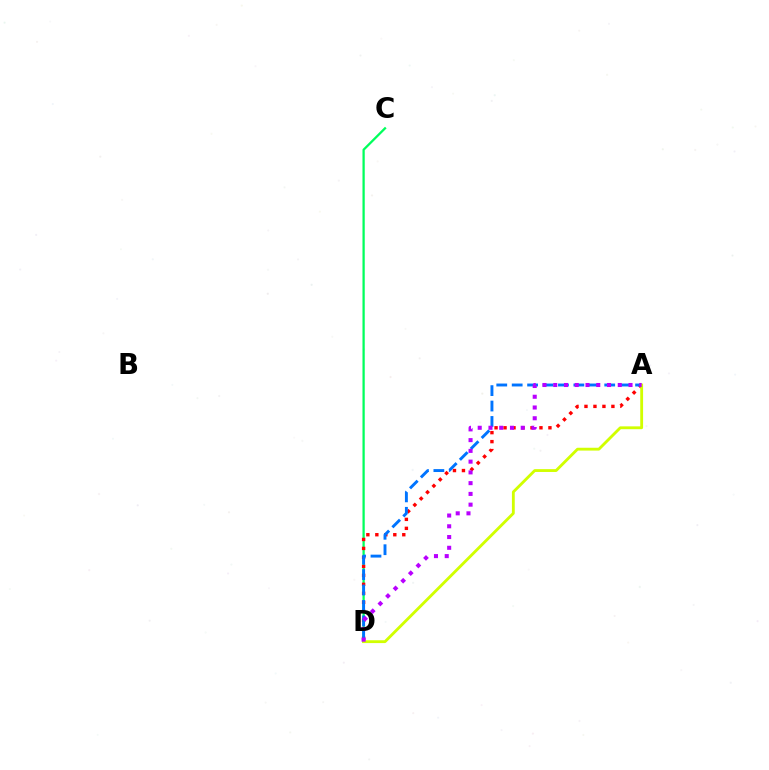{('C', 'D'): [{'color': '#00ff5c', 'line_style': 'solid', 'thickness': 1.64}], ('A', 'D'): [{'color': '#ff0000', 'line_style': 'dotted', 'thickness': 2.44}, {'color': '#0074ff', 'line_style': 'dashed', 'thickness': 2.1}, {'color': '#d1ff00', 'line_style': 'solid', 'thickness': 2.04}, {'color': '#b900ff', 'line_style': 'dotted', 'thickness': 2.92}]}